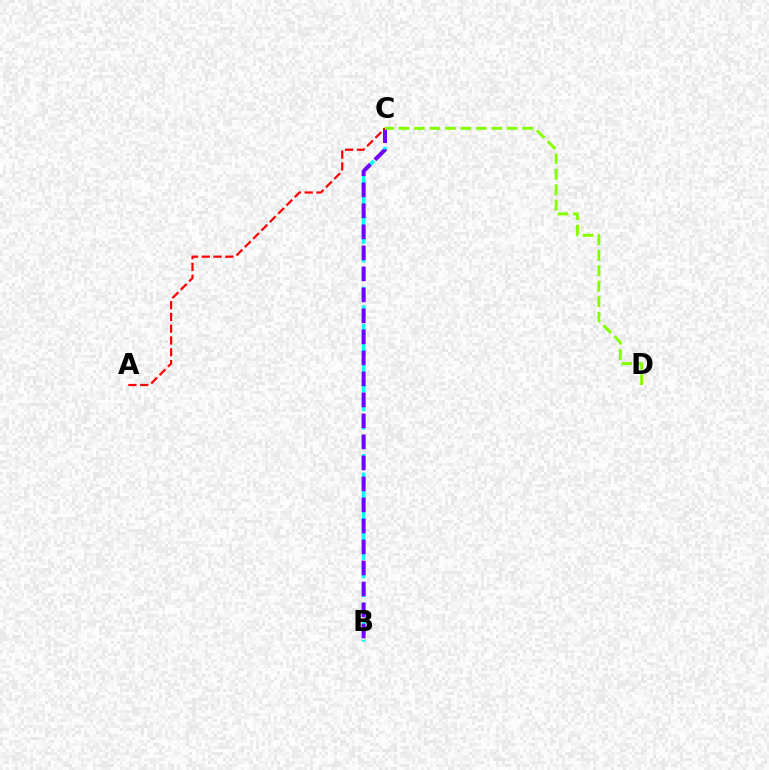{('B', 'C'): [{'color': '#00fff6', 'line_style': 'dashed', 'thickness': 2.52}, {'color': '#7200ff', 'line_style': 'dashed', 'thickness': 2.85}], ('A', 'C'): [{'color': '#ff0000', 'line_style': 'dashed', 'thickness': 1.6}], ('C', 'D'): [{'color': '#84ff00', 'line_style': 'dashed', 'thickness': 2.1}]}